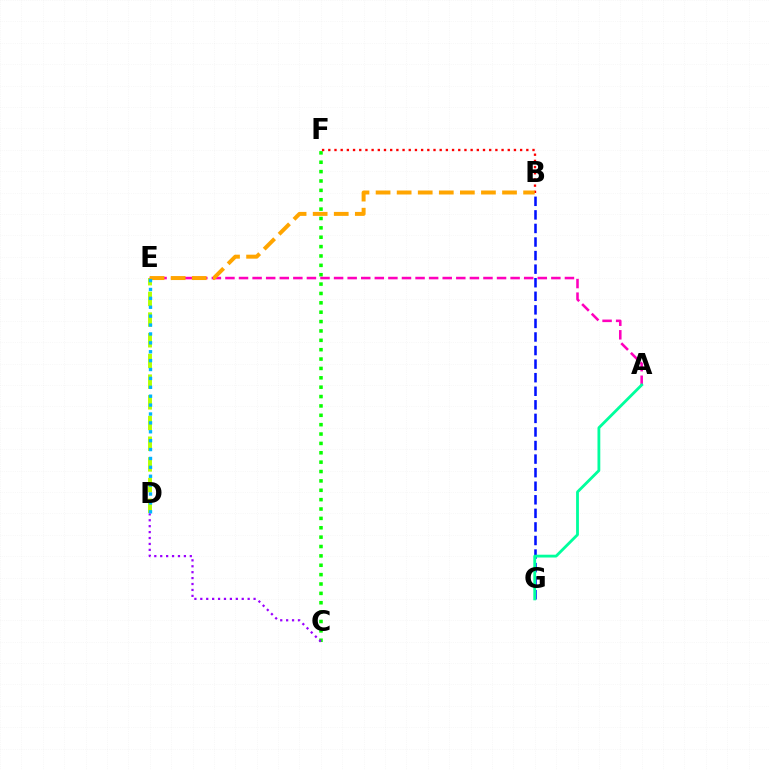{('D', 'E'): [{'color': '#b3ff00', 'line_style': 'dashed', 'thickness': 2.81}, {'color': '#00b5ff', 'line_style': 'dotted', 'thickness': 2.42}], ('C', 'F'): [{'color': '#08ff00', 'line_style': 'dotted', 'thickness': 2.55}], ('B', 'F'): [{'color': '#ff0000', 'line_style': 'dotted', 'thickness': 1.68}], ('C', 'D'): [{'color': '#9b00ff', 'line_style': 'dotted', 'thickness': 1.61}], ('A', 'E'): [{'color': '#ff00bd', 'line_style': 'dashed', 'thickness': 1.84}], ('B', 'G'): [{'color': '#0010ff', 'line_style': 'dashed', 'thickness': 1.84}], ('B', 'E'): [{'color': '#ffa500', 'line_style': 'dashed', 'thickness': 2.86}], ('A', 'G'): [{'color': '#00ff9d', 'line_style': 'solid', 'thickness': 2.02}]}